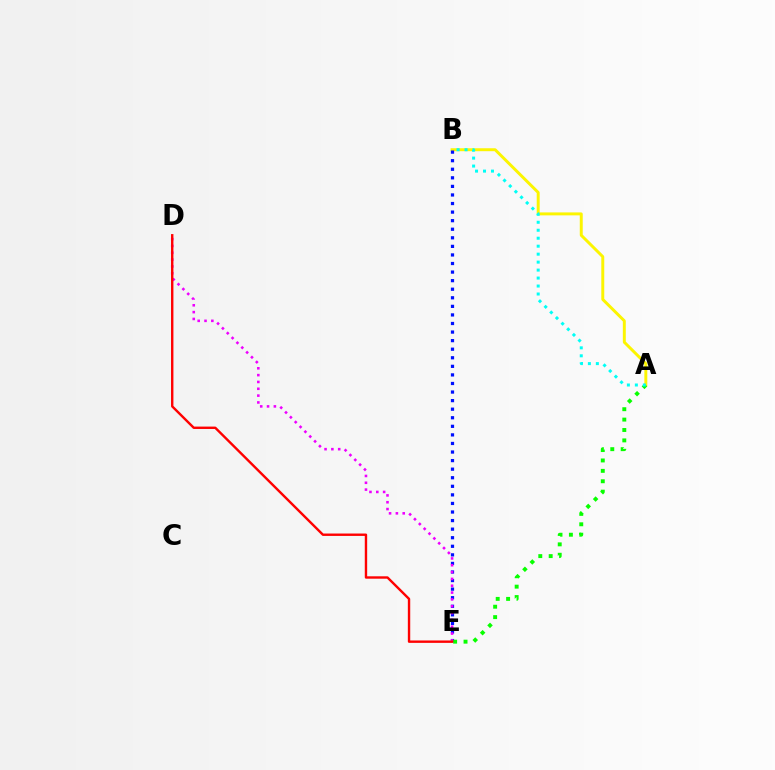{('A', 'B'): [{'color': '#fcf500', 'line_style': 'solid', 'thickness': 2.13}, {'color': '#00fff6', 'line_style': 'dotted', 'thickness': 2.17}], ('B', 'E'): [{'color': '#0010ff', 'line_style': 'dotted', 'thickness': 2.33}], ('D', 'E'): [{'color': '#ee00ff', 'line_style': 'dotted', 'thickness': 1.86}, {'color': '#ff0000', 'line_style': 'solid', 'thickness': 1.72}], ('A', 'E'): [{'color': '#08ff00', 'line_style': 'dotted', 'thickness': 2.83}]}